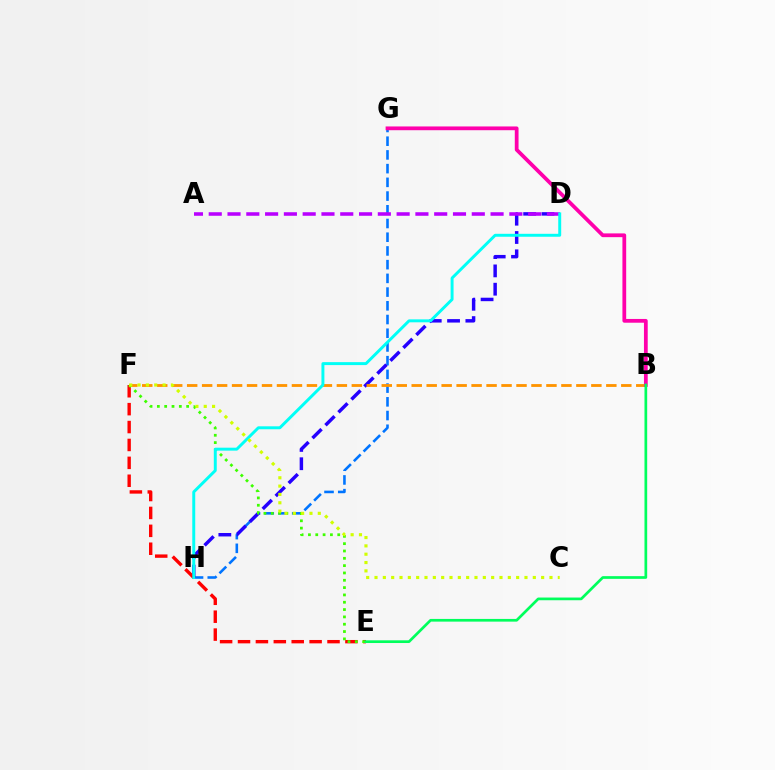{('G', 'H'): [{'color': '#0074ff', 'line_style': 'dashed', 'thickness': 1.86}], ('D', 'H'): [{'color': '#2500ff', 'line_style': 'dashed', 'thickness': 2.49}, {'color': '#00fff6', 'line_style': 'solid', 'thickness': 2.12}], ('A', 'D'): [{'color': '#b900ff', 'line_style': 'dashed', 'thickness': 2.55}], ('B', 'F'): [{'color': '#ff9400', 'line_style': 'dashed', 'thickness': 2.03}], ('E', 'F'): [{'color': '#ff0000', 'line_style': 'dashed', 'thickness': 2.43}, {'color': '#3dff00', 'line_style': 'dotted', 'thickness': 1.99}], ('B', 'G'): [{'color': '#ff00ac', 'line_style': 'solid', 'thickness': 2.7}], ('C', 'F'): [{'color': '#d1ff00', 'line_style': 'dotted', 'thickness': 2.26}], ('B', 'E'): [{'color': '#00ff5c', 'line_style': 'solid', 'thickness': 1.95}]}